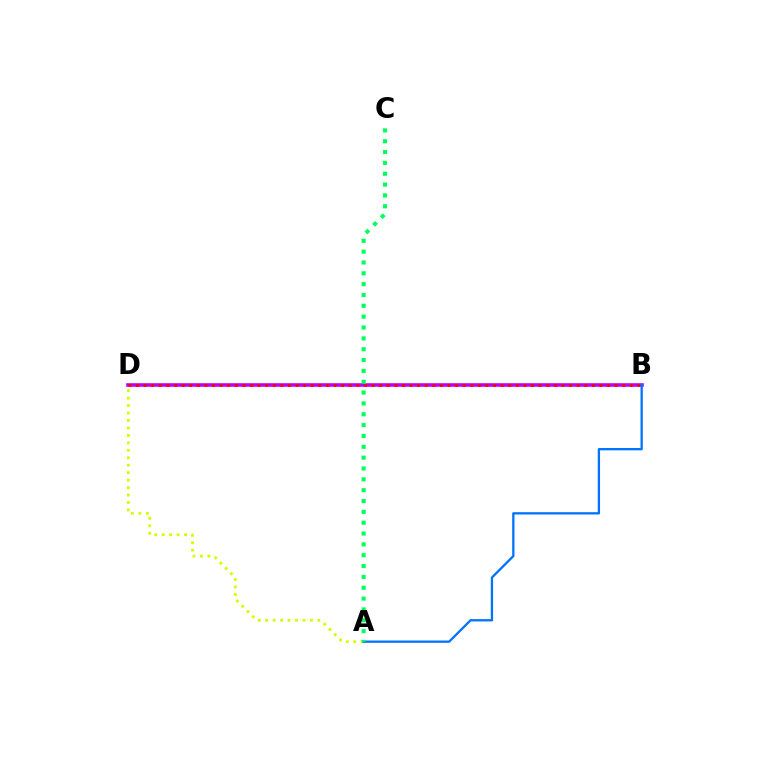{('A', 'D'): [{'color': '#d1ff00', 'line_style': 'dotted', 'thickness': 2.03}], ('B', 'D'): [{'color': '#b900ff', 'line_style': 'solid', 'thickness': 2.59}, {'color': '#ff0000', 'line_style': 'dotted', 'thickness': 2.06}], ('A', 'B'): [{'color': '#0074ff', 'line_style': 'solid', 'thickness': 1.66}], ('A', 'C'): [{'color': '#00ff5c', 'line_style': 'dotted', 'thickness': 2.95}]}